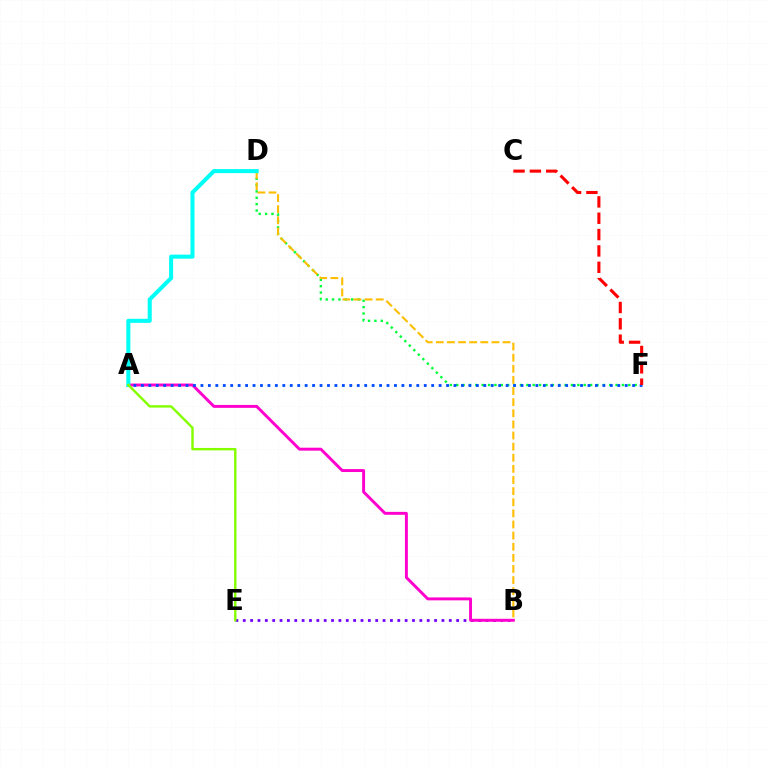{('B', 'E'): [{'color': '#7200ff', 'line_style': 'dotted', 'thickness': 2.0}], ('A', 'B'): [{'color': '#ff00cf', 'line_style': 'solid', 'thickness': 2.11}], ('D', 'F'): [{'color': '#00ff39', 'line_style': 'dotted', 'thickness': 1.73}], ('A', 'F'): [{'color': '#004bff', 'line_style': 'dotted', 'thickness': 2.02}], ('B', 'D'): [{'color': '#ffbd00', 'line_style': 'dashed', 'thickness': 1.51}], ('C', 'F'): [{'color': '#ff0000', 'line_style': 'dashed', 'thickness': 2.22}], ('A', 'D'): [{'color': '#00fff6', 'line_style': 'solid', 'thickness': 2.91}], ('A', 'E'): [{'color': '#84ff00', 'line_style': 'solid', 'thickness': 1.74}]}